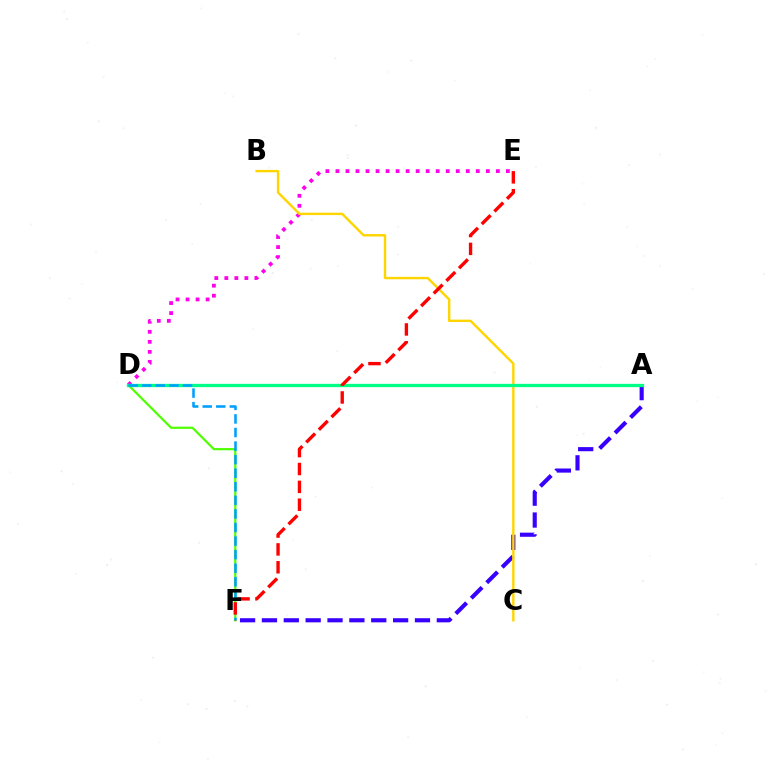{('A', 'F'): [{'color': '#3700ff', 'line_style': 'dashed', 'thickness': 2.97}], ('D', 'F'): [{'color': '#4fff00', 'line_style': 'solid', 'thickness': 1.59}, {'color': '#009eff', 'line_style': 'dashed', 'thickness': 1.84}], ('D', 'E'): [{'color': '#ff00ed', 'line_style': 'dotted', 'thickness': 2.72}], ('B', 'C'): [{'color': '#ffd500', 'line_style': 'solid', 'thickness': 1.73}], ('A', 'D'): [{'color': '#00ff86', 'line_style': 'solid', 'thickness': 2.38}], ('E', 'F'): [{'color': '#ff0000', 'line_style': 'dashed', 'thickness': 2.43}]}